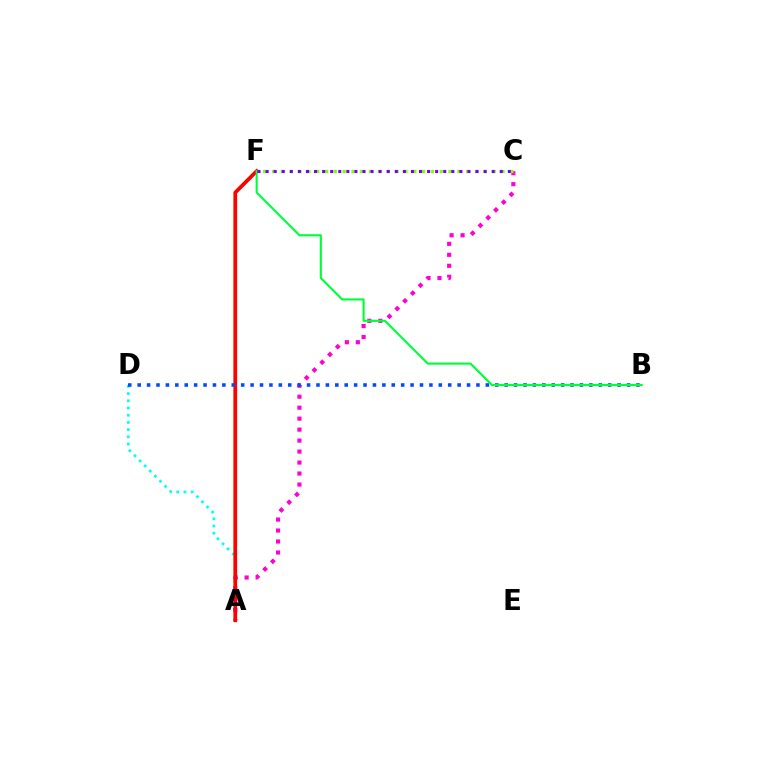{('A', 'F'): [{'color': '#ffbd00', 'line_style': 'solid', 'thickness': 2.24}, {'color': '#ff0000', 'line_style': 'solid', 'thickness': 2.67}], ('A', 'C'): [{'color': '#ff00cf', 'line_style': 'dotted', 'thickness': 2.98}], ('A', 'D'): [{'color': '#00fff6', 'line_style': 'dotted', 'thickness': 1.96}], ('B', 'D'): [{'color': '#004bff', 'line_style': 'dotted', 'thickness': 2.56}], ('C', 'F'): [{'color': '#84ff00', 'line_style': 'dotted', 'thickness': 2.4}, {'color': '#7200ff', 'line_style': 'dotted', 'thickness': 2.19}], ('B', 'F'): [{'color': '#00ff39', 'line_style': 'solid', 'thickness': 1.54}]}